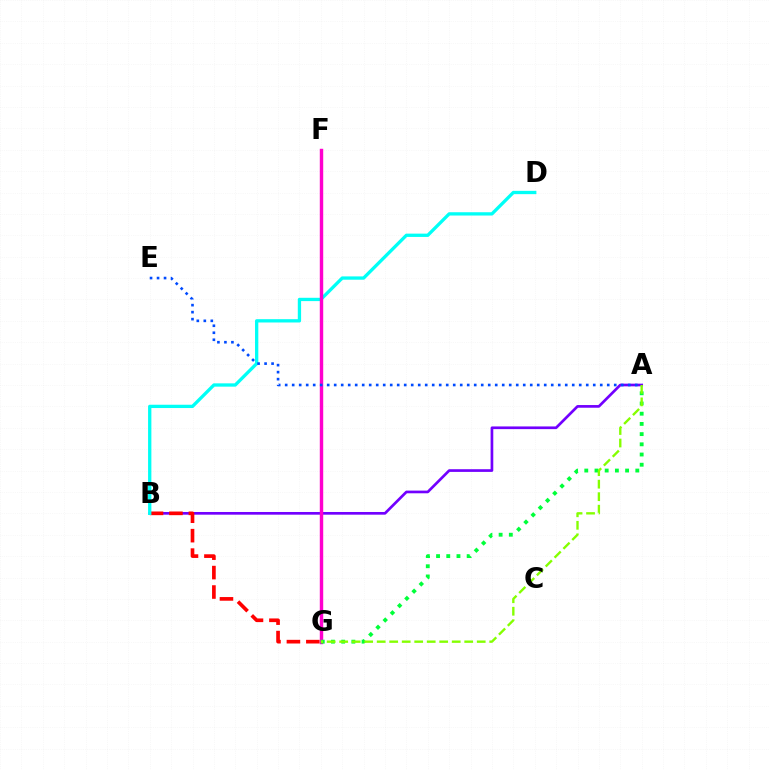{('A', 'B'): [{'color': '#7200ff', 'line_style': 'solid', 'thickness': 1.94}], ('B', 'G'): [{'color': '#ff0000', 'line_style': 'dashed', 'thickness': 2.64}], ('B', 'D'): [{'color': '#00fff6', 'line_style': 'solid', 'thickness': 2.38}], ('F', 'G'): [{'color': '#ffbd00', 'line_style': 'dashed', 'thickness': 2.14}, {'color': '#ff00cf', 'line_style': 'solid', 'thickness': 2.46}], ('A', 'G'): [{'color': '#00ff39', 'line_style': 'dotted', 'thickness': 2.77}, {'color': '#84ff00', 'line_style': 'dashed', 'thickness': 1.7}], ('A', 'E'): [{'color': '#004bff', 'line_style': 'dotted', 'thickness': 1.9}]}